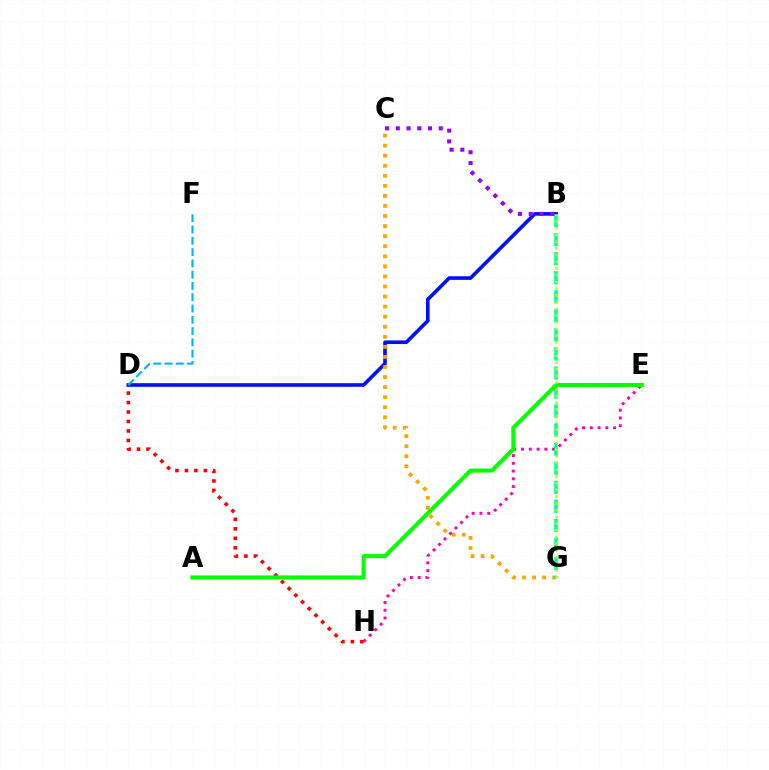{('B', 'D'): [{'color': '#0010ff', 'line_style': 'solid', 'thickness': 2.61}], ('D', 'F'): [{'color': '#00b5ff', 'line_style': 'dashed', 'thickness': 1.53}], ('C', 'G'): [{'color': '#ffa500', 'line_style': 'dotted', 'thickness': 2.73}], ('E', 'H'): [{'color': '#ff00bd', 'line_style': 'dotted', 'thickness': 2.11}], ('D', 'H'): [{'color': '#ff0000', 'line_style': 'dotted', 'thickness': 2.57}], ('B', 'G'): [{'color': '#00ff9d', 'line_style': 'dashed', 'thickness': 2.59}, {'color': '#b3ff00', 'line_style': 'dotted', 'thickness': 1.82}], ('A', 'E'): [{'color': '#08ff00', 'line_style': 'solid', 'thickness': 2.94}], ('B', 'C'): [{'color': '#9b00ff', 'line_style': 'dotted', 'thickness': 2.92}]}